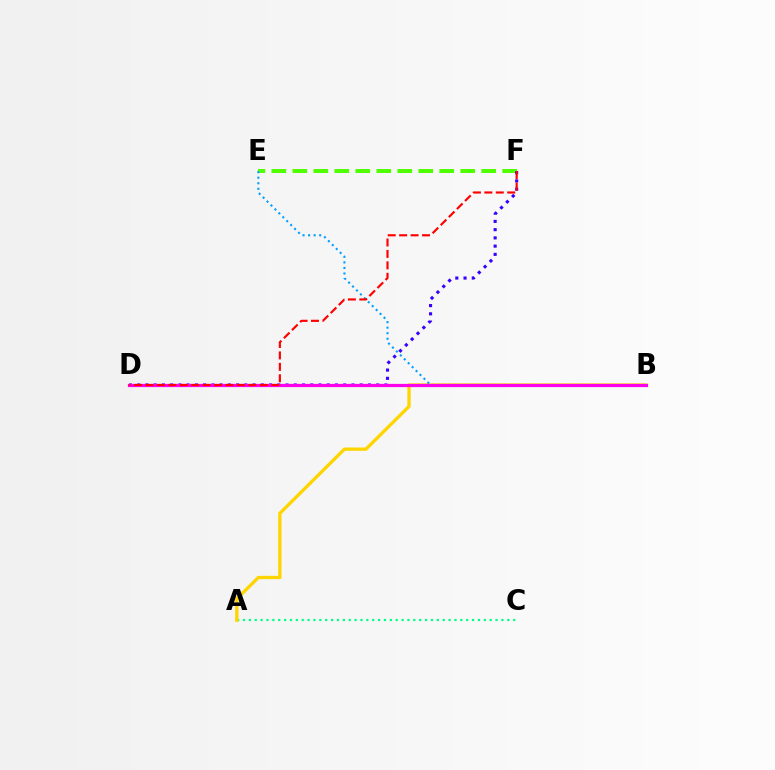{('E', 'F'): [{'color': '#4fff00', 'line_style': 'dashed', 'thickness': 2.85}], ('A', 'C'): [{'color': '#00ff86', 'line_style': 'dotted', 'thickness': 1.6}], ('D', 'F'): [{'color': '#3700ff', 'line_style': 'dotted', 'thickness': 2.24}, {'color': '#ff0000', 'line_style': 'dashed', 'thickness': 1.55}], ('A', 'B'): [{'color': '#ffd500', 'line_style': 'solid', 'thickness': 2.38}], ('B', 'E'): [{'color': '#009eff', 'line_style': 'dotted', 'thickness': 1.51}], ('B', 'D'): [{'color': '#ff00ed', 'line_style': 'solid', 'thickness': 2.32}]}